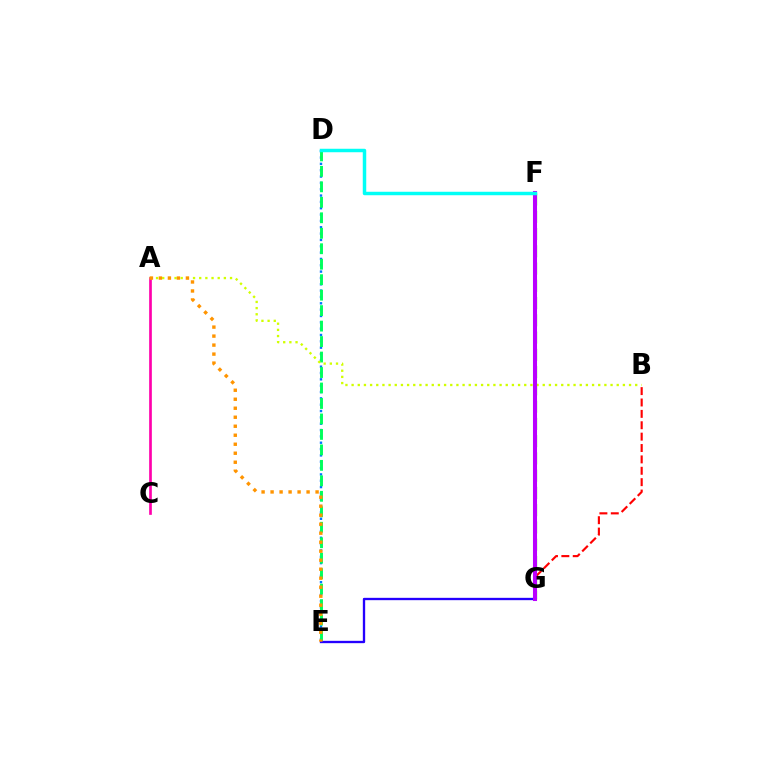{('E', 'G'): [{'color': '#2500ff', 'line_style': 'solid', 'thickness': 1.68}], ('F', 'G'): [{'color': '#3dff00', 'line_style': 'dashed', 'thickness': 2.34}, {'color': '#b900ff', 'line_style': 'solid', 'thickness': 2.92}], ('D', 'E'): [{'color': '#0074ff', 'line_style': 'dotted', 'thickness': 1.72}, {'color': '#00ff5c', 'line_style': 'dashed', 'thickness': 2.1}], ('B', 'G'): [{'color': '#ff0000', 'line_style': 'dashed', 'thickness': 1.55}], ('A', 'C'): [{'color': '#ff00ac', 'line_style': 'solid', 'thickness': 1.93}], ('A', 'B'): [{'color': '#d1ff00', 'line_style': 'dotted', 'thickness': 1.68}], ('A', 'E'): [{'color': '#ff9400', 'line_style': 'dotted', 'thickness': 2.45}], ('D', 'F'): [{'color': '#00fff6', 'line_style': 'solid', 'thickness': 2.5}]}